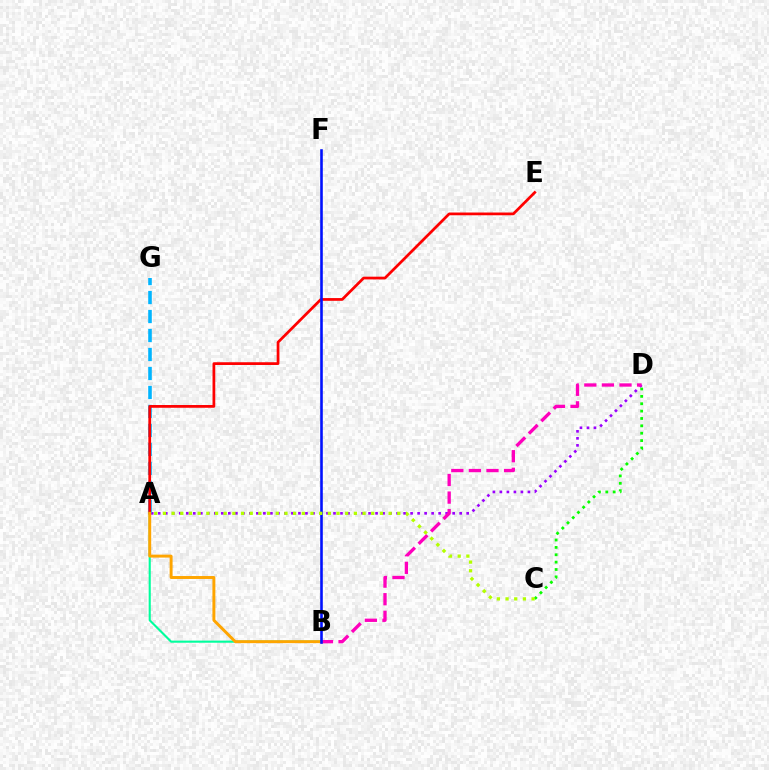{('A', 'D'): [{'color': '#9b00ff', 'line_style': 'dotted', 'thickness': 1.9}], ('B', 'D'): [{'color': '#ff00bd', 'line_style': 'dashed', 'thickness': 2.39}], ('A', 'G'): [{'color': '#00b5ff', 'line_style': 'dashed', 'thickness': 2.58}], ('A', 'E'): [{'color': '#ff0000', 'line_style': 'solid', 'thickness': 1.97}], ('A', 'B'): [{'color': '#00ff9d', 'line_style': 'solid', 'thickness': 1.52}, {'color': '#ffa500', 'line_style': 'solid', 'thickness': 2.12}], ('B', 'F'): [{'color': '#0010ff', 'line_style': 'solid', 'thickness': 1.87}], ('C', 'D'): [{'color': '#08ff00', 'line_style': 'dotted', 'thickness': 2.0}], ('A', 'C'): [{'color': '#b3ff00', 'line_style': 'dotted', 'thickness': 2.36}]}